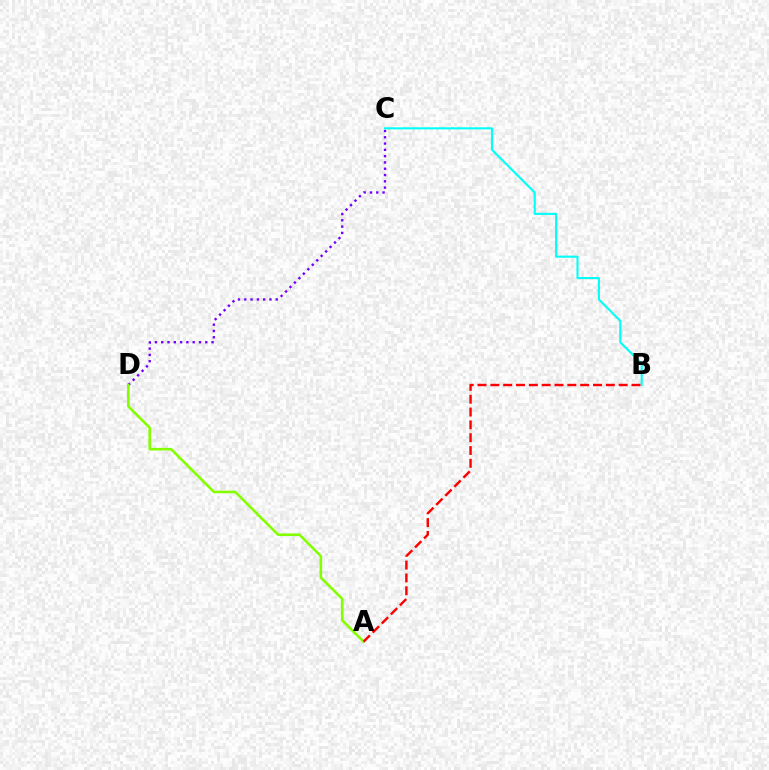{('C', 'D'): [{'color': '#7200ff', 'line_style': 'dotted', 'thickness': 1.71}], ('B', 'C'): [{'color': '#00fff6', 'line_style': 'solid', 'thickness': 1.5}], ('A', 'D'): [{'color': '#84ff00', 'line_style': 'solid', 'thickness': 1.88}], ('A', 'B'): [{'color': '#ff0000', 'line_style': 'dashed', 'thickness': 1.74}]}